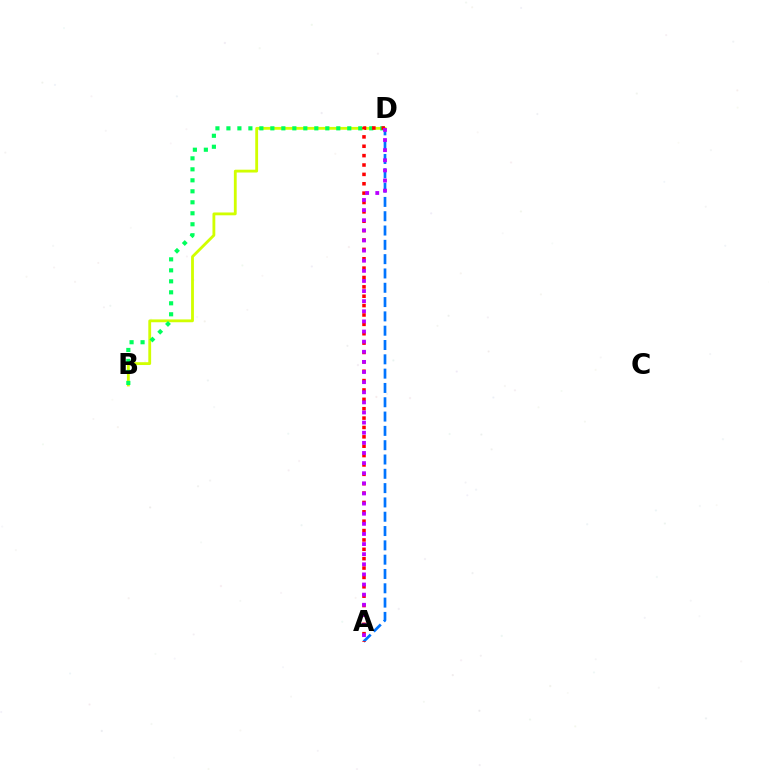{('A', 'D'): [{'color': '#0074ff', 'line_style': 'dashed', 'thickness': 1.94}, {'color': '#ff0000', 'line_style': 'dotted', 'thickness': 2.55}, {'color': '#b900ff', 'line_style': 'dotted', 'thickness': 2.75}], ('B', 'D'): [{'color': '#d1ff00', 'line_style': 'solid', 'thickness': 2.03}, {'color': '#00ff5c', 'line_style': 'dotted', 'thickness': 2.99}]}